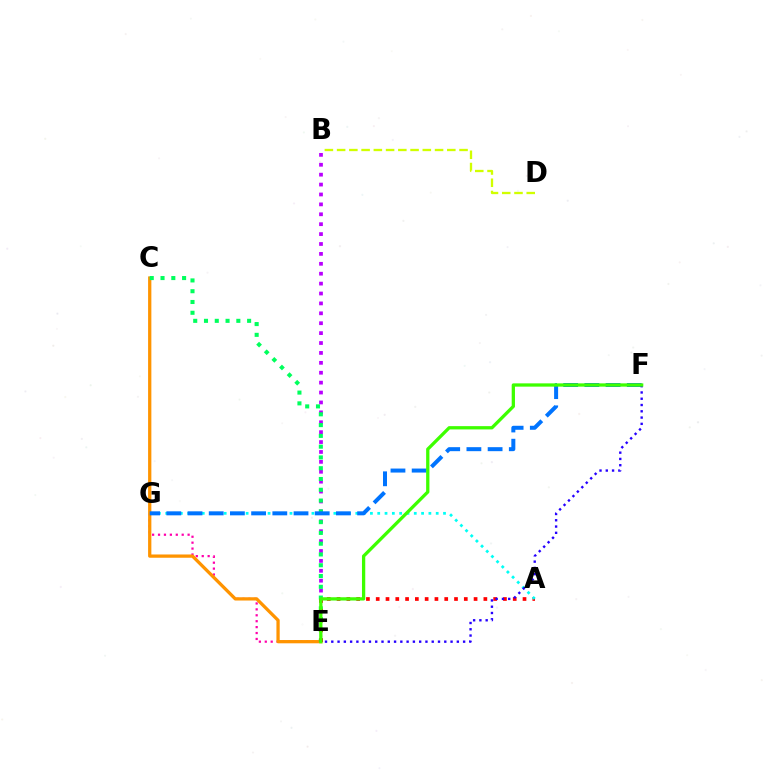{('E', 'G'): [{'color': '#ff00ac', 'line_style': 'dotted', 'thickness': 1.61}], ('B', 'E'): [{'color': '#b900ff', 'line_style': 'dotted', 'thickness': 2.69}], ('C', 'E'): [{'color': '#ff9400', 'line_style': 'solid', 'thickness': 2.35}, {'color': '#00ff5c', 'line_style': 'dotted', 'thickness': 2.93}], ('B', 'D'): [{'color': '#d1ff00', 'line_style': 'dashed', 'thickness': 1.66}], ('A', 'E'): [{'color': '#ff0000', 'line_style': 'dotted', 'thickness': 2.66}], ('A', 'G'): [{'color': '#00fff6', 'line_style': 'dotted', 'thickness': 1.99}], ('F', 'G'): [{'color': '#0074ff', 'line_style': 'dashed', 'thickness': 2.88}], ('E', 'F'): [{'color': '#2500ff', 'line_style': 'dotted', 'thickness': 1.71}, {'color': '#3dff00', 'line_style': 'solid', 'thickness': 2.36}]}